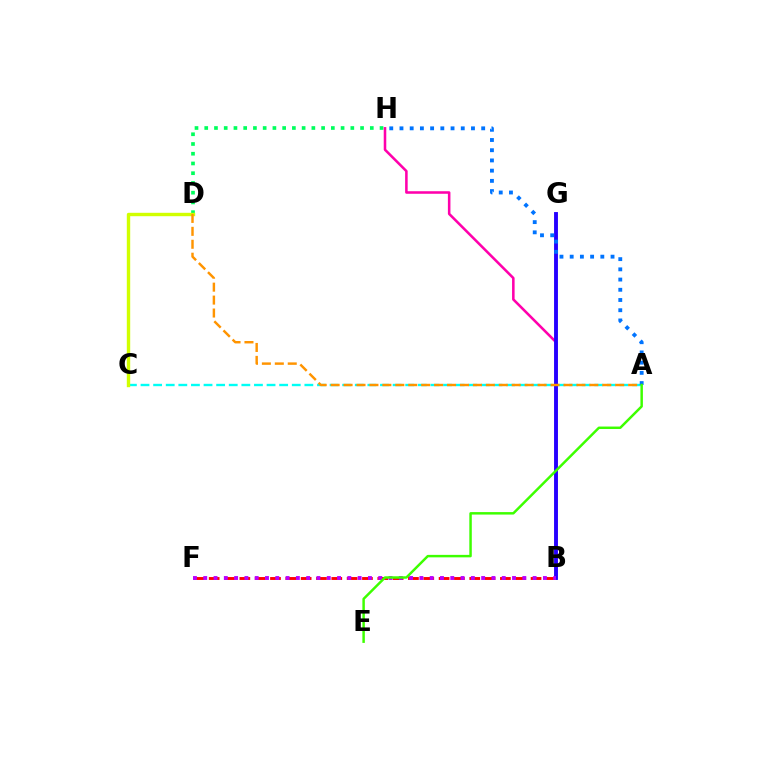{('D', 'H'): [{'color': '#00ff5c', 'line_style': 'dotted', 'thickness': 2.65}], ('A', 'C'): [{'color': '#00fff6', 'line_style': 'dashed', 'thickness': 1.71}], ('B', 'H'): [{'color': '#ff00ac', 'line_style': 'solid', 'thickness': 1.84}], ('B', 'F'): [{'color': '#ff0000', 'line_style': 'dashed', 'thickness': 2.08}, {'color': '#b900ff', 'line_style': 'dotted', 'thickness': 2.8}], ('B', 'G'): [{'color': '#2500ff', 'line_style': 'solid', 'thickness': 2.79}], ('C', 'D'): [{'color': '#d1ff00', 'line_style': 'solid', 'thickness': 2.44}], ('A', 'D'): [{'color': '#ff9400', 'line_style': 'dashed', 'thickness': 1.76}], ('A', 'H'): [{'color': '#0074ff', 'line_style': 'dotted', 'thickness': 2.78}], ('A', 'E'): [{'color': '#3dff00', 'line_style': 'solid', 'thickness': 1.78}]}